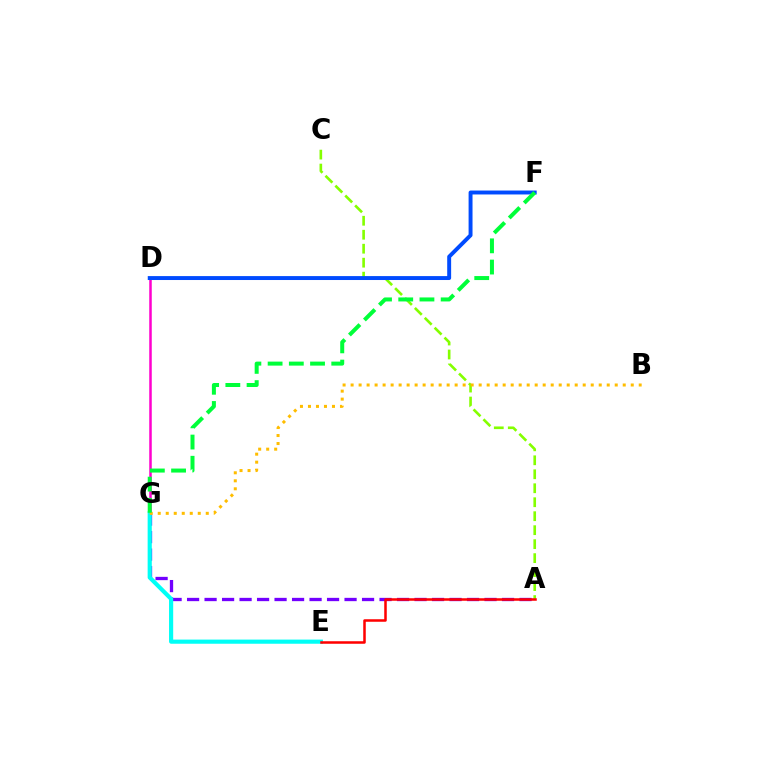{('D', 'G'): [{'color': '#ff00cf', 'line_style': 'solid', 'thickness': 1.81}], ('A', 'G'): [{'color': '#7200ff', 'line_style': 'dashed', 'thickness': 2.38}], ('E', 'G'): [{'color': '#00fff6', 'line_style': 'solid', 'thickness': 2.99}], ('A', 'C'): [{'color': '#84ff00', 'line_style': 'dashed', 'thickness': 1.9}], ('A', 'E'): [{'color': '#ff0000', 'line_style': 'solid', 'thickness': 1.82}], ('D', 'F'): [{'color': '#004bff', 'line_style': 'solid', 'thickness': 2.83}], ('B', 'G'): [{'color': '#ffbd00', 'line_style': 'dotted', 'thickness': 2.17}], ('F', 'G'): [{'color': '#00ff39', 'line_style': 'dashed', 'thickness': 2.88}]}